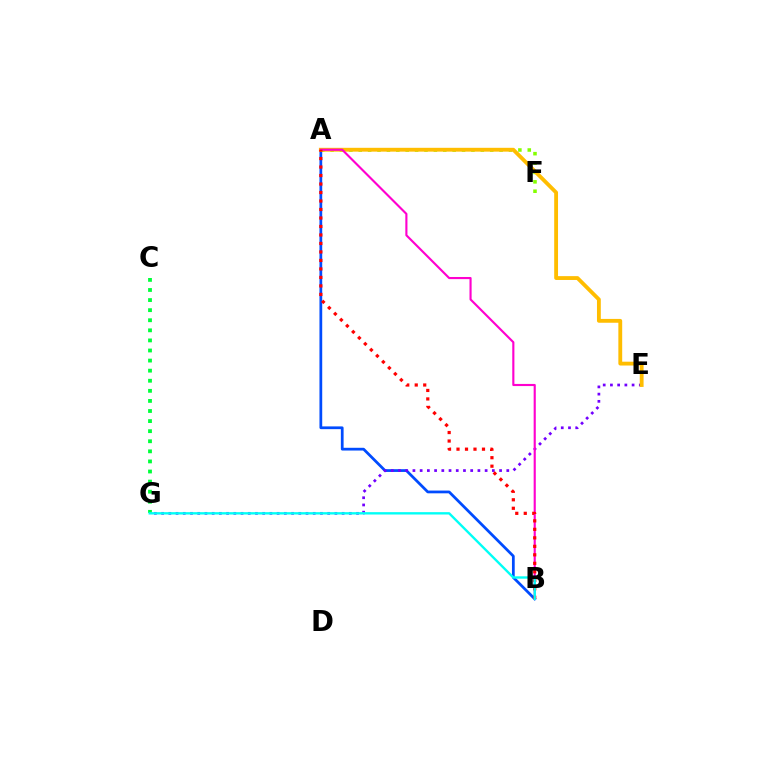{('A', 'B'): [{'color': '#004bff', 'line_style': 'solid', 'thickness': 1.98}, {'color': '#ff00cf', 'line_style': 'solid', 'thickness': 1.53}, {'color': '#ff0000', 'line_style': 'dotted', 'thickness': 2.31}], ('E', 'G'): [{'color': '#7200ff', 'line_style': 'dotted', 'thickness': 1.96}], ('A', 'F'): [{'color': '#84ff00', 'line_style': 'dotted', 'thickness': 2.55}], ('A', 'E'): [{'color': '#ffbd00', 'line_style': 'solid', 'thickness': 2.76}], ('C', 'G'): [{'color': '#00ff39', 'line_style': 'dotted', 'thickness': 2.74}], ('B', 'G'): [{'color': '#00fff6', 'line_style': 'solid', 'thickness': 1.7}]}